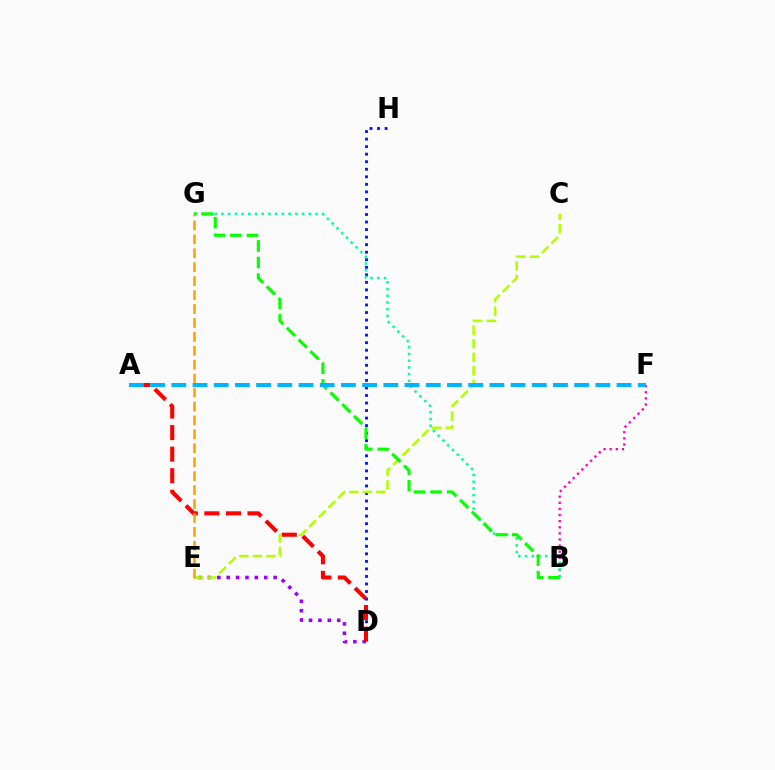{('D', 'H'): [{'color': '#0010ff', 'line_style': 'dotted', 'thickness': 2.05}], ('D', 'E'): [{'color': '#9b00ff', 'line_style': 'dotted', 'thickness': 2.55}], ('C', 'E'): [{'color': '#b3ff00', 'line_style': 'dashed', 'thickness': 1.84}], ('B', 'F'): [{'color': '#ff00bd', 'line_style': 'dotted', 'thickness': 1.66}], ('A', 'D'): [{'color': '#ff0000', 'line_style': 'dashed', 'thickness': 2.93}], ('B', 'G'): [{'color': '#00ff9d', 'line_style': 'dotted', 'thickness': 1.83}, {'color': '#08ff00', 'line_style': 'dashed', 'thickness': 2.25}], ('E', 'G'): [{'color': '#ffa500', 'line_style': 'dashed', 'thickness': 1.89}], ('A', 'F'): [{'color': '#00b5ff', 'line_style': 'dashed', 'thickness': 2.88}]}